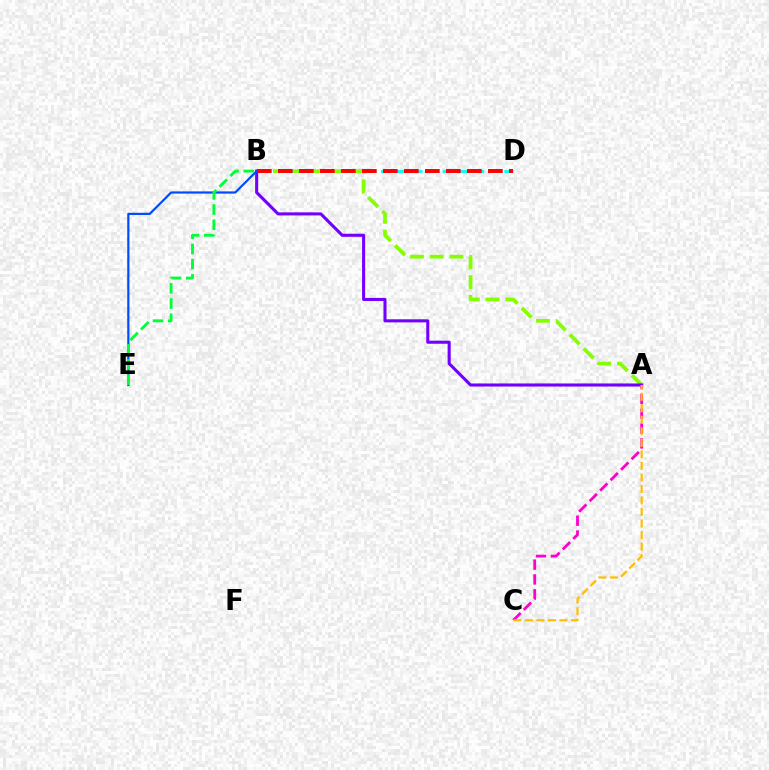{('B', 'D'): [{'color': '#00fff6', 'line_style': 'dashed', 'thickness': 2.1}, {'color': '#ff0000', 'line_style': 'dashed', 'thickness': 2.85}], ('A', 'B'): [{'color': '#84ff00', 'line_style': 'dashed', 'thickness': 2.68}, {'color': '#7200ff', 'line_style': 'solid', 'thickness': 2.21}], ('B', 'E'): [{'color': '#004bff', 'line_style': 'solid', 'thickness': 1.59}, {'color': '#00ff39', 'line_style': 'dashed', 'thickness': 2.06}], ('A', 'C'): [{'color': '#ff00cf', 'line_style': 'dashed', 'thickness': 2.02}, {'color': '#ffbd00', 'line_style': 'dashed', 'thickness': 1.57}]}